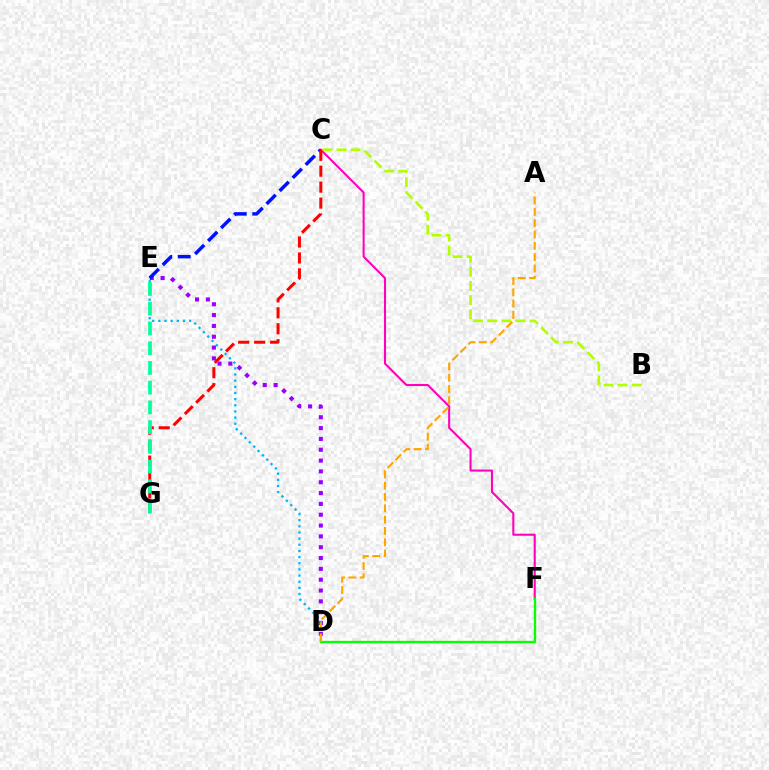{('D', 'E'): [{'color': '#9b00ff', 'line_style': 'dotted', 'thickness': 2.94}, {'color': '#00b5ff', 'line_style': 'dotted', 'thickness': 1.67}], ('C', 'F'): [{'color': '#ff00bd', 'line_style': 'solid', 'thickness': 1.5}], ('B', 'C'): [{'color': '#b3ff00', 'line_style': 'dashed', 'thickness': 1.92}], ('C', 'E'): [{'color': '#0010ff', 'line_style': 'dashed', 'thickness': 2.51}], ('C', 'G'): [{'color': '#ff0000', 'line_style': 'dashed', 'thickness': 2.16}], ('D', 'F'): [{'color': '#08ff00', 'line_style': 'solid', 'thickness': 1.69}], ('E', 'G'): [{'color': '#00ff9d', 'line_style': 'dashed', 'thickness': 2.68}], ('A', 'D'): [{'color': '#ffa500', 'line_style': 'dashed', 'thickness': 1.54}]}